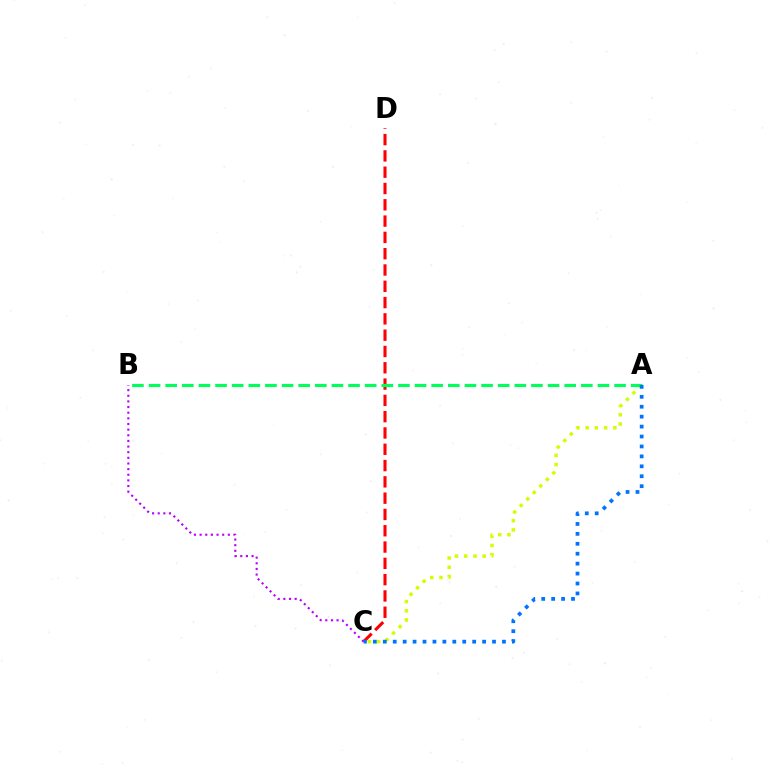{('A', 'C'): [{'color': '#d1ff00', 'line_style': 'dotted', 'thickness': 2.51}, {'color': '#0074ff', 'line_style': 'dotted', 'thickness': 2.7}], ('C', 'D'): [{'color': '#ff0000', 'line_style': 'dashed', 'thickness': 2.21}], ('B', 'C'): [{'color': '#b900ff', 'line_style': 'dotted', 'thickness': 1.53}], ('A', 'B'): [{'color': '#00ff5c', 'line_style': 'dashed', 'thickness': 2.26}]}